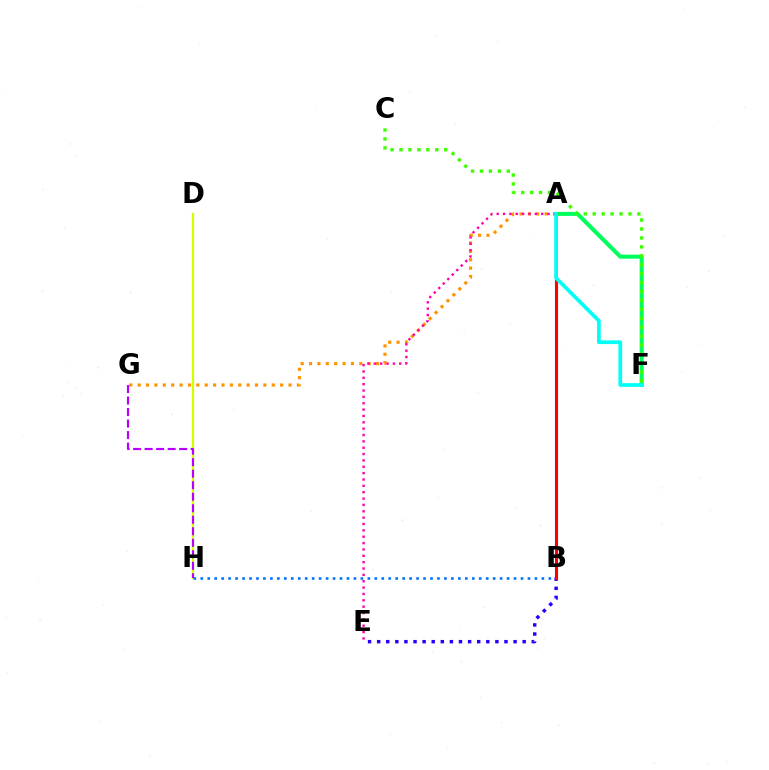{('A', 'F'): [{'color': '#00ff5c', 'line_style': 'solid', 'thickness': 2.9}, {'color': '#00fff6', 'line_style': 'solid', 'thickness': 2.68}], ('C', 'F'): [{'color': '#3dff00', 'line_style': 'dotted', 'thickness': 2.43}], ('D', 'H'): [{'color': '#d1ff00', 'line_style': 'solid', 'thickness': 1.62}], ('A', 'G'): [{'color': '#ff9400', 'line_style': 'dotted', 'thickness': 2.28}], ('B', 'E'): [{'color': '#2500ff', 'line_style': 'dotted', 'thickness': 2.47}], ('B', 'H'): [{'color': '#0074ff', 'line_style': 'dotted', 'thickness': 1.89}], ('A', 'E'): [{'color': '#ff00ac', 'line_style': 'dotted', 'thickness': 1.73}], ('A', 'B'): [{'color': '#ff0000', 'line_style': 'solid', 'thickness': 2.22}], ('G', 'H'): [{'color': '#b900ff', 'line_style': 'dashed', 'thickness': 1.56}]}